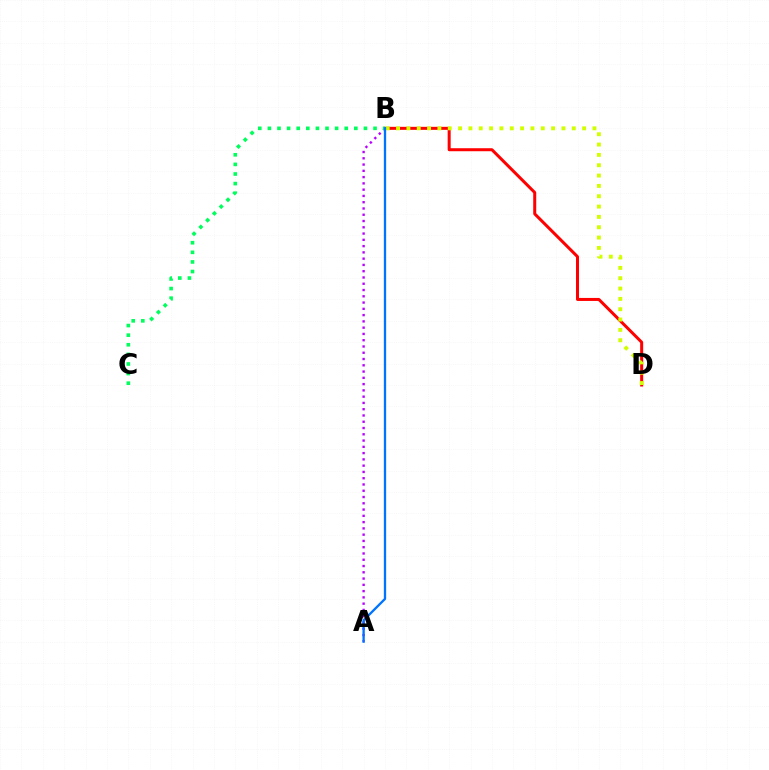{('B', 'D'): [{'color': '#ff0000', 'line_style': 'solid', 'thickness': 2.16}, {'color': '#d1ff00', 'line_style': 'dotted', 'thickness': 2.81}], ('A', 'B'): [{'color': '#b900ff', 'line_style': 'dotted', 'thickness': 1.7}, {'color': '#0074ff', 'line_style': 'solid', 'thickness': 1.66}], ('B', 'C'): [{'color': '#00ff5c', 'line_style': 'dotted', 'thickness': 2.61}]}